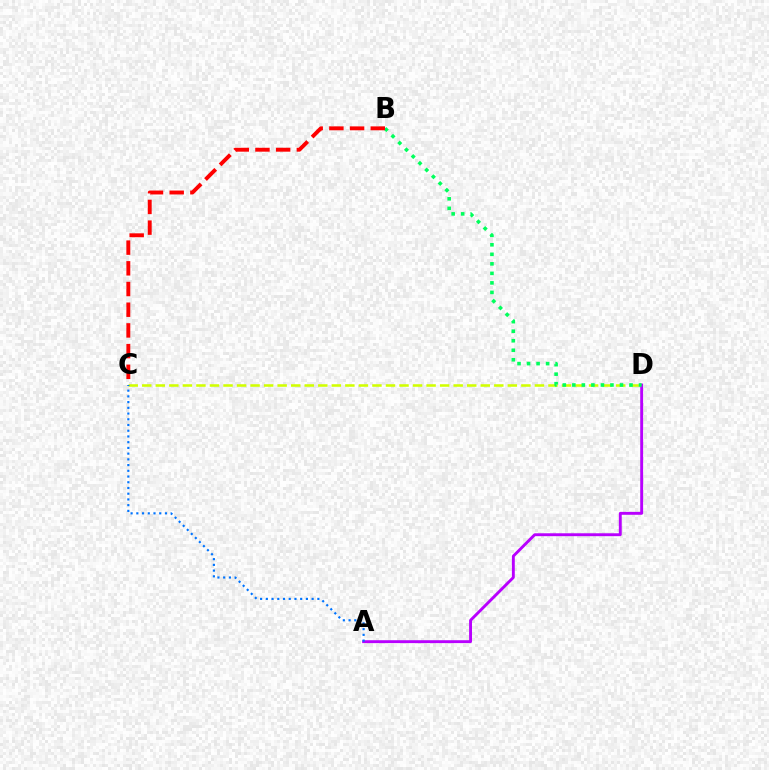{('A', 'D'): [{'color': '#b900ff', 'line_style': 'solid', 'thickness': 2.08}], ('C', 'D'): [{'color': '#d1ff00', 'line_style': 'dashed', 'thickness': 1.84}], ('B', 'D'): [{'color': '#00ff5c', 'line_style': 'dotted', 'thickness': 2.59}], ('B', 'C'): [{'color': '#ff0000', 'line_style': 'dashed', 'thickness': 2.81}], ('A', 'C'): [{'color': '#0074ff', 'line_style': 'dotted', 'thickness': 1.56}]}